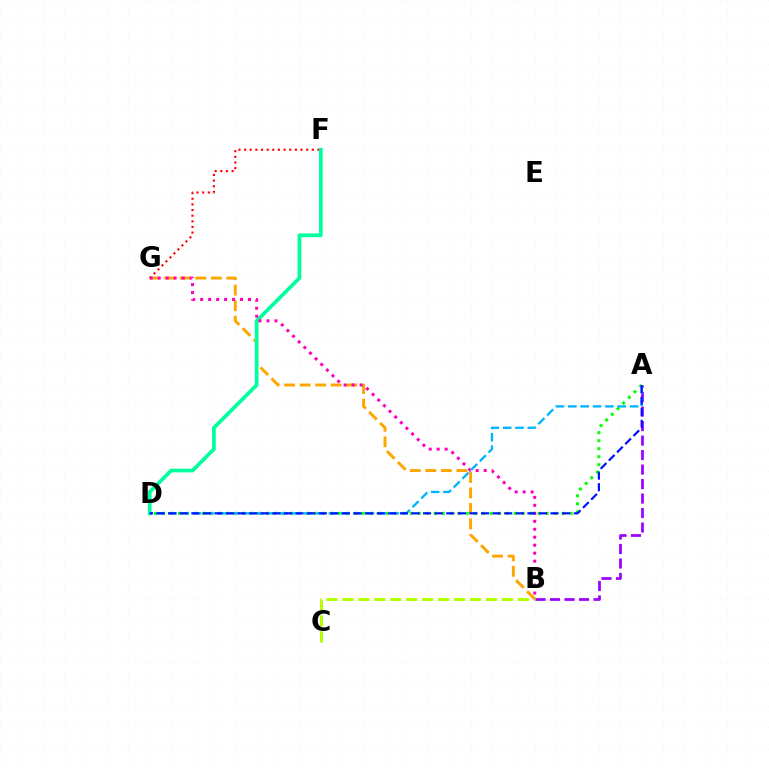{('F', 'G'): [{'color': '#ff0000', 'line_style': 'dotted', 'thickness': 1.53}], ('B', 'C'): [{'color': '#b3ff00', 'line_style': 'dashed', 'thickness': 2.17}], ('B', 'G'): [{'color': '#ffa500', 'line_style': 'dashed', 'thickness': 2.11}, {'color': '#ff00bd', 'line_style': 'dotted', 'thickness': 2.17}], ('A', 'D'): [{'color': '#08ff00', 'line_style': 'dotted', 'thickness': 2.17}, {'color': '#00b5ff', 'line_style': 'dashed', 'thickness': 1.68}, {'color': '#0010ff', 'line_style': 'dashed', 'thickness': 1.57}], ('A', 'B'): [{'color': '#9b00ff', 'line_style': 'dashed', 'thickness': 1.97}], ('D', 'F'): [{'color': '#00ff9d', 'line_style': 'solid', 'thickness': 2.68}]}